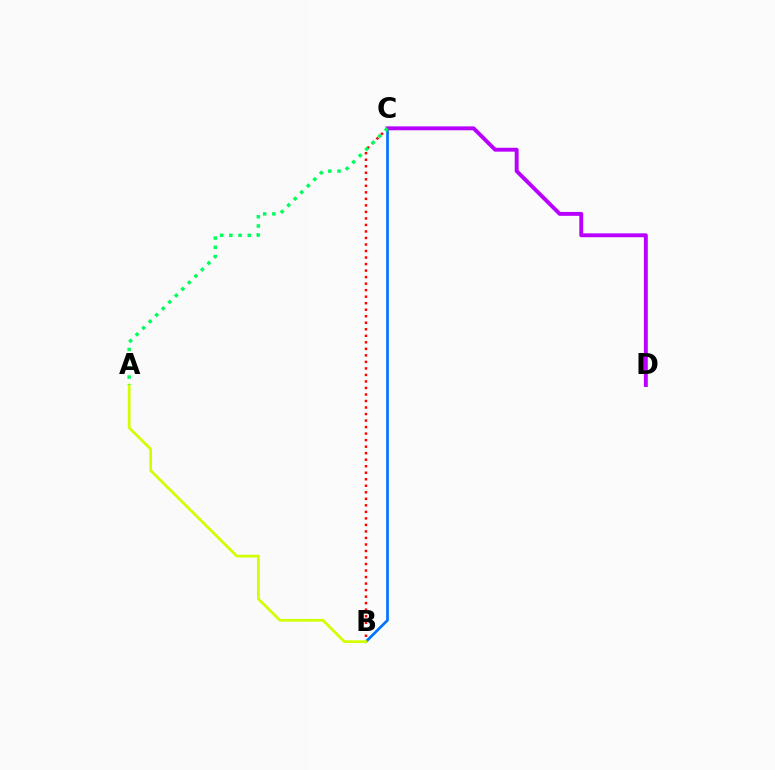{('B', 'C'): [{'color': '#0074ff', 'line_style': 'solid', 'thickness': 1.94}, {'color': '#ff0000', 'line_style': 'dotted', 'thickness': 1.77}], ('C', 'D'): [{'color': '#b900ff', 'line_style': 'solid', 'thickness': 2.81}], ('A', 'B'): [{'color': '#d1ff00', 'line_style': 'solid', 'thickness': 1.96}], ('A', 'C'): [{'color': '#00ff5c', 'line_style': 'dotted', 'thickness': 2.5}]}